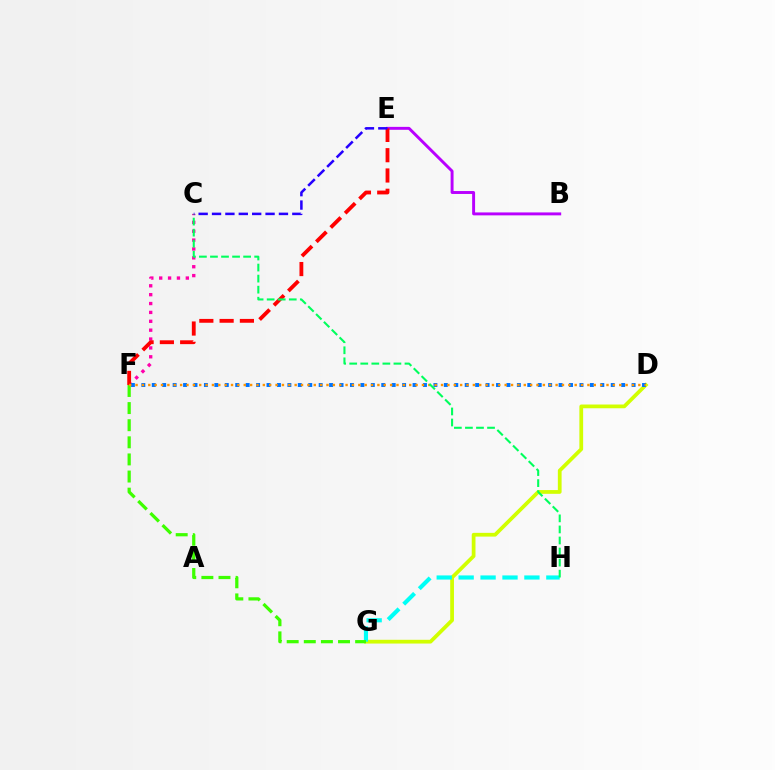{('D', 'G'): [{'color': '#d1ff00', 'line_style': 'solid', 'thickness': 2.7}], ('G', 'H'): [{'color': '#00fff6', 'line_style': 'dashed', 'thickness': 2.98}], ('C', 'F'): [{'color': '#ff00ac', 'line_style': 'dotted', 'thickness': 2.41}], ('F', 'G'): [{'color': '#3dff00', 'line_style': 'dashed', 'thickness': 2.32}], ('D', 'F'): [{'color': '#0074ff', 'line_style': 'dotted', 'thickness': 2.83}, {'color': '#ff9400', 'line_style': 'dotted', 'thickness': 1.73}], ('B', 'E'): [{'color': '#b900ff', 'line_style': 'solid', 'thickness': 2.1}], ('E', 'F'): [{'color': '#ff0000', 'line_style': 'dashed', 'thickness': 2.76}], ('C', 'H'): [{'color': '#00ff5c', 'line_style': 'dashed', 'thickness': 1.5}], ('C', 'E'): [{'color': '#2500ff', 'line_style': 'dashed', 'thickness': 1.82}]}